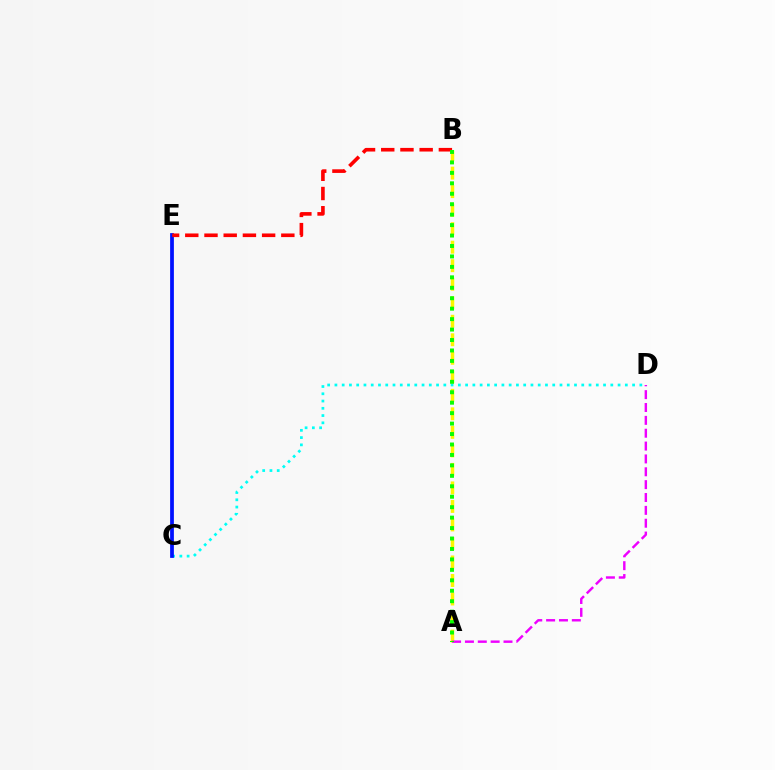{('C', 'D'): [{'color': '#00fff6', 'line_style': 'dotted', 'thickness': 1.97}], ('A', 'B'): [{'color': '#fcf500', 'line_style': 'dashed', 'thickness': 2.52}, {'color': '#08ff00', 'line_style': 'dotted', 'thickness': 2.84}], ('C', 'E'): [{'color': '#0010ff', 'line_style': 'solid', 'thickness': 2.7}], ('B', 'E'): [{'color': '#ff0000', 'line_style': 'dashed', 'thickness': 2.61}], ('A', 'D'): [{'color': '#ee00ff', 'line_style': 'dashed', 'thickness': 1.75}]}